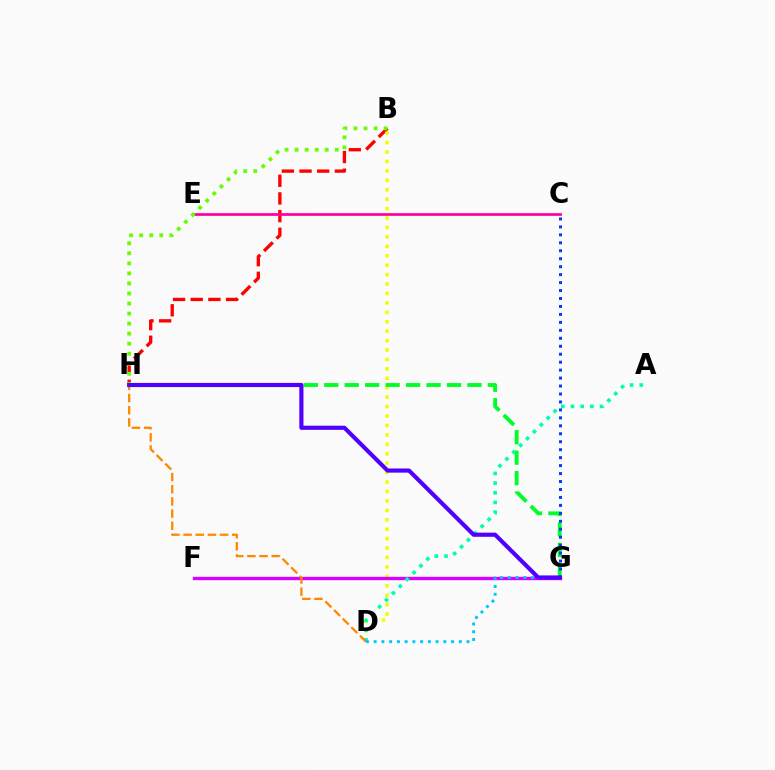{('B', 'H'): [{'color': '#ff0000', 'line_style': 'dashed', 'thickness': 2.4}, {'color': '#66ff00', 'line_style': 'dotted', 'thickness': 2.73}], ('B', 'D'): [{'color': '#eeff00', 'line_style': 'dotted', 'thickness': 2.56}], ('F', 'G'): [{'color': '#d600ff', 'line_style': 'solid', 'thickness': 2.41}], ('A', 'D'): [{'color': '#00ffaf', 'line_style': 'dotted', 'thickness': 2.63}], ('G', 'H'): [{'color': '#00ff27', 'line_style': 'dashed', 'thickness': 2.78}, {'color': '#4f00ff', 'line_style': 'solid', 'thickness': 2.98}], ('D', 'H'): [{'color': '#ff8800', 'line_style': 'dashed', 'thickness': 1.65}], ('C', 'G'): [{'color': '#003fff', 'line_style': 'dotted', 'thickness': 2.16}], ('C', 'E'): [{'color': '#ff00a0', 'line_style': 'solid', 'thickness': 1.97}], ('D', 'G'): [{'color': '#00c7ff', 'line_style': 'dotted', 'thickness': 2.1}]}